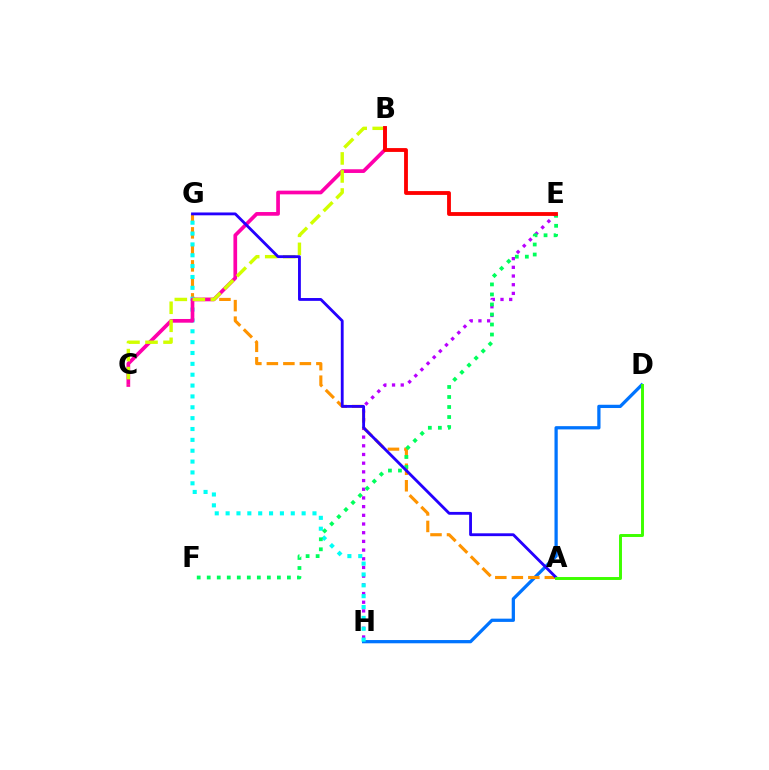{('D', 'H'): [{'color': '#0074ff', 'line_style': 'solid', 'thickness': 2.34}], ('E', 'H'): [{'color': '#b900ff', 'line_style': 'dotted', 'thickness': 2.36}], ('A', 'G'): [{'color': '#ff9400', 'line_style': 'dashed', 'thickness': 2.24}, {'color': '#2500ff', 'line_style': 'solid', 'thickness': 2.04}], ('G', 'H'): [{'color': '#00fff6', 'line_style': 'dotted', 'thickness': 2.95}], ('B', 'C'): [{'color': '#ff00ac', 'line_style': 'solid', 'thickness': 2.66}, {'color': '#d1ff00', 'line_style': 'dashed', 'thickness': 2.45}], ('E', 'F'): [{'color': '#00ff5c', 'line_style': 'dotted', 'thickness': 2.72}], ('B', 'E'): [{'color': '#ff0000', 'line_style': 'solid', 'thickness': 2.76}], ('A', 'D'): [{'color': '#3dff00', 'line_style': 'solid', 'thickness': 2.12}]}